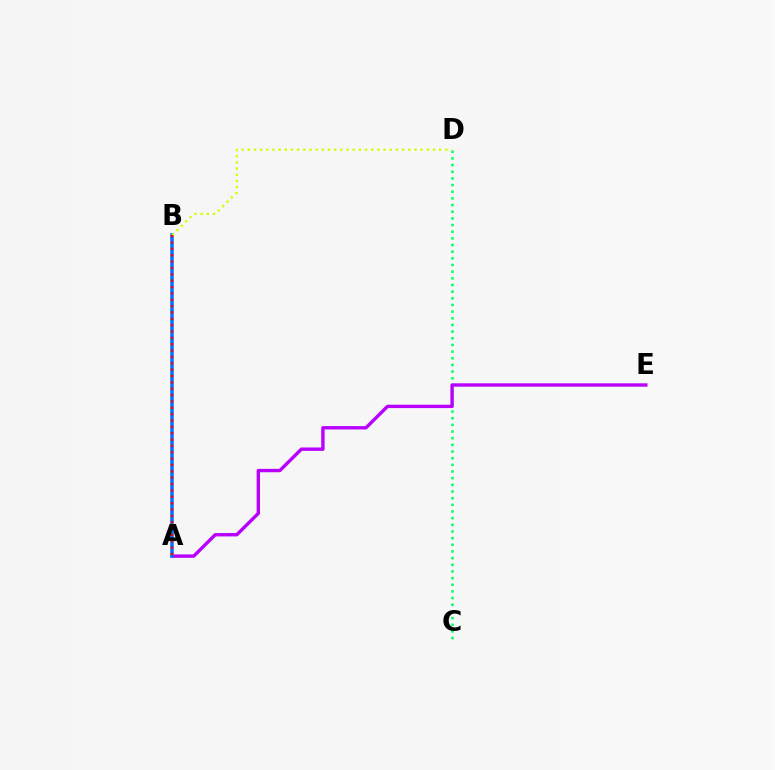{('C', 'D'): [{'color': '#00ff5c', 'line_style': 'dotted', 'thickness': 1.81}], ('A', 'E'): [{'color': '#b900ff', 'line_style': 'solid', 'thickness': 2.43}], ('A', 'B'): [{'color': '#0074ff', 'line_style': 'solid', 'thickness': 2.55}, {'color': '#ff0000', 'line_style': 'dotted', 'thickness': 1.73}], ('B', 'D'): [{'color': '#d1ff00', 'line_style': 'dotted', 'thickness': 1.68}]}